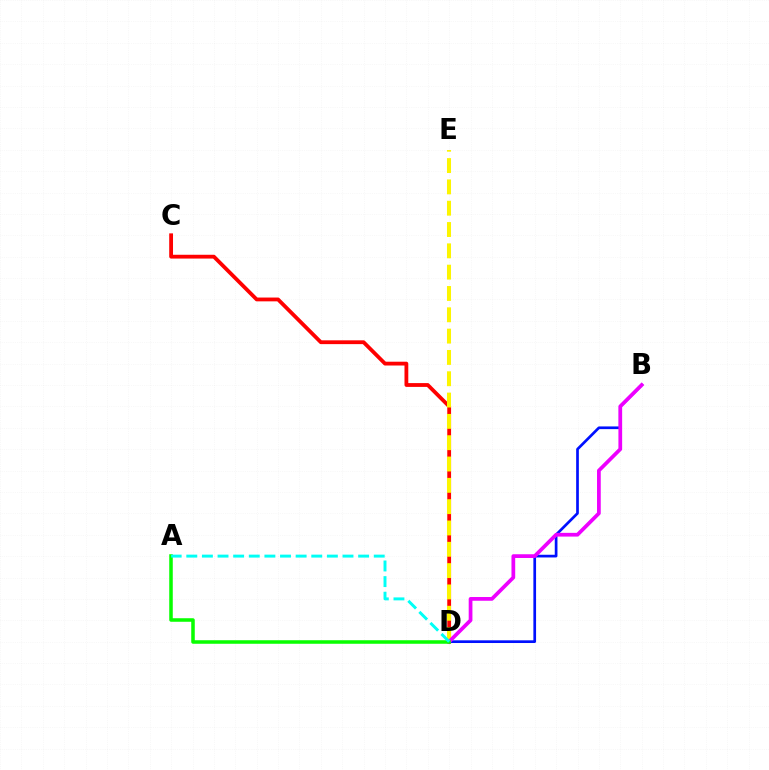{('C', 'D'): [{'color': '#ff0000', 'line_style': 'solid', 'thickness': 2.74}], ('B', 'D'): [{'color': '#0010ff', 'line_style': 'solid', 'thickness': 1.94}, {'color': '#ee00ff', 'line_style': 'solid', 'thickness': 2.69}], ('D', 'E'): [{'color': '#fcf500', 'line_style': 'dashed', 'thickness': 2.9}], ('A', 'D'): [{'color': '#08ff00', 'line_style': 'solid', 'thickness': 2.55}, {'color': '#00fff6', 'line_style': 'dashed', 'thickness': 2.12}]}